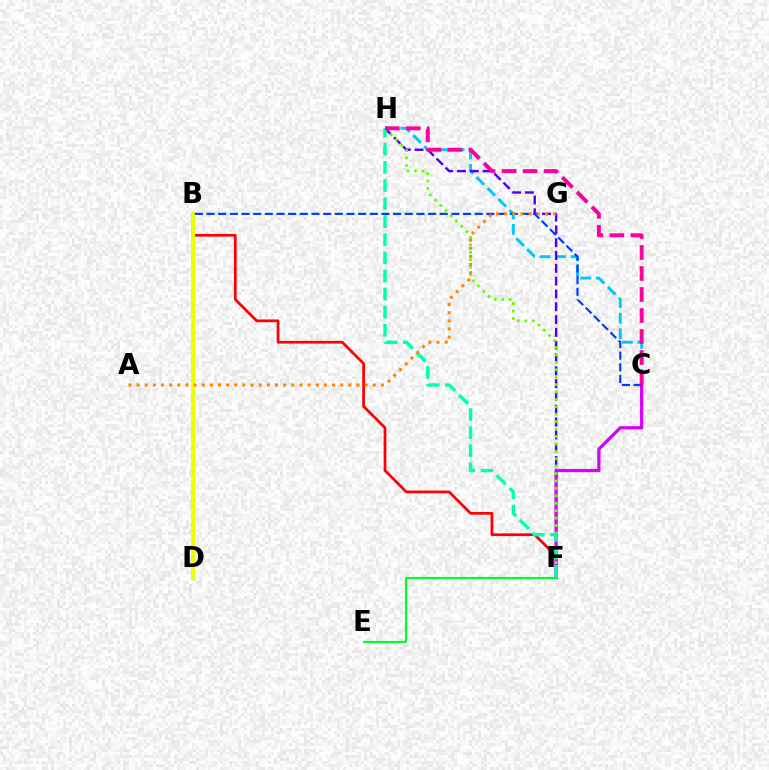{('B', 'F'): [{'color': '#ff0000', 'line_style': 'solid', 'thickness': 1.97}], ('C', 'H'): [{'color': '#00c7ff', 'line_style': 'dashed', 'thickness': 2.11}, {'color': '#ff00a0', 'line_style': 'dashed', 'thickness': 2.85}], ('B', 'D'): [{'color': '#eeff00', 'line_style': 'solid', 'thickness': 2.83}], ('F', 'H'): [{'color': '#4f00ff', 'line_style': 'dashed', 'thickness': 1.74}, {'color': '#66ff00', 'line_style': 'dotted', 'thickness': 2.01}, {'color': '#00ffaf', 'line_style': 'dashed', 'thickness': 2.46}], ('C', 'F'): [{'color': '#d600ff', 'line_style': 'solid', 'thickness': 2.34}], ('E', 'F'): [{'color': '#00ff27', 'line_style': 'solid', 'thickness': 1.52}], ('B', 'C'): [{'color': '#003fff', 'line_style': 'dashed', 'thickness': 1.58}], ('A', 'G'): [{'color': '#ff8800', 'line_style': 'dotted', 'thickness': 2.21}]}